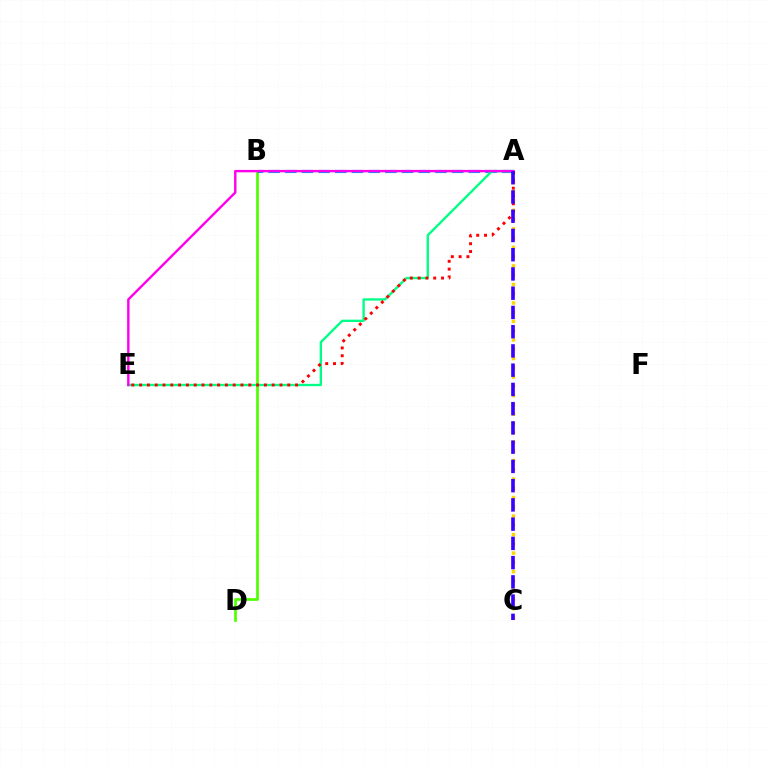{('B', 'D'): [{'color': '#4fff00', 'line_style': 'solid', 'thickness': 1.95}], ('A', 'C'): [{'color': '#ffd500', 'line_style': 'dotted', 'thickness': 2.52}, {'color': '#3700ff', 'line_style': 'dashed', 'thickness': 2.61}], ('A', 'B'): [{'color': '#009eff', 'line_style': 'dashed', 'thickness': 2.27}], ('A', 'E'): [{'color': '#00ff86', 'line_style': 'solid', 'thickness': 1.69}, {'color': '#ff00ed', 'line_style': 'solid', 'thickness': 1.74}, {'color': '#ff0000', 'line_style': 'dotted', 'thickness': 2.12}]}